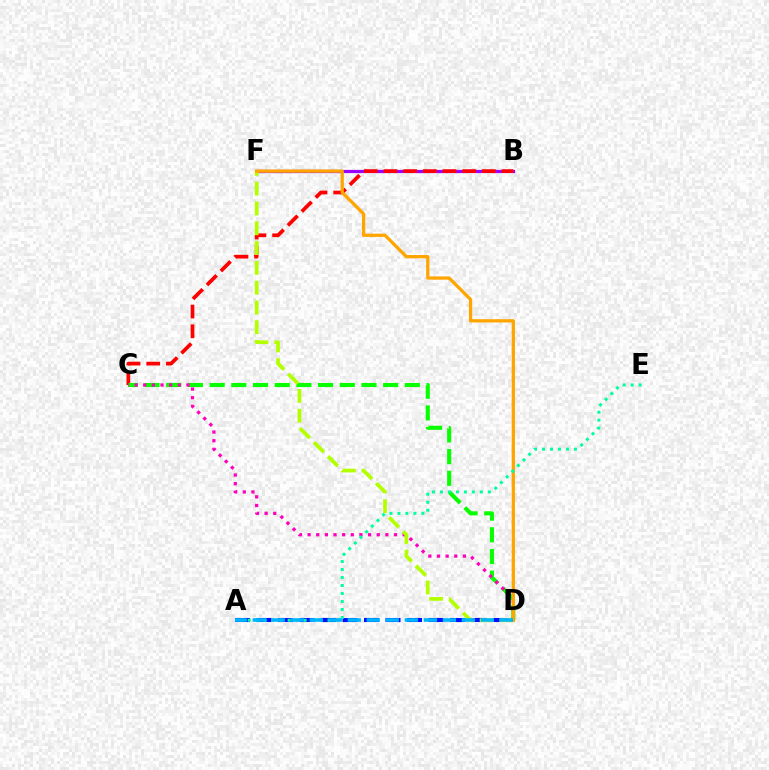{('B', 'F'): [{'color': '#9b00ff', 'line_style': 'solid', 'thickness': 2.32}], ('B', 'C'): [{'color': '#ff0000', 'line_style': 'dashed', 'thickness': 2.68}], ('A', 'D'): [{'color': '#0010ff', 'line_style': 'dashed', 'thickness': 2.92}, {'color': '#00b5ff', 'line_style': 'dashed', 'thickness': 2.58}], ('C', 'D'): [{'color': '#08ff00', 'line_style': 'dashed', 'thickness': 2.95}, {'color': '#ff00bd', 'line_style': 'dotted', 'thickness': 2.35}], ('D', 'F'): [{'color': '#b3ff00', 'line_style': 'dashed', 'thickness': 2.69}, {'color': '#ffa500', 'line_style': 'solid', 'thickness': 2.35}], ('A', 'E'): [{'color': '#00ff9d', 'line_style': 'dotted', 'thickness': 2.17}]}